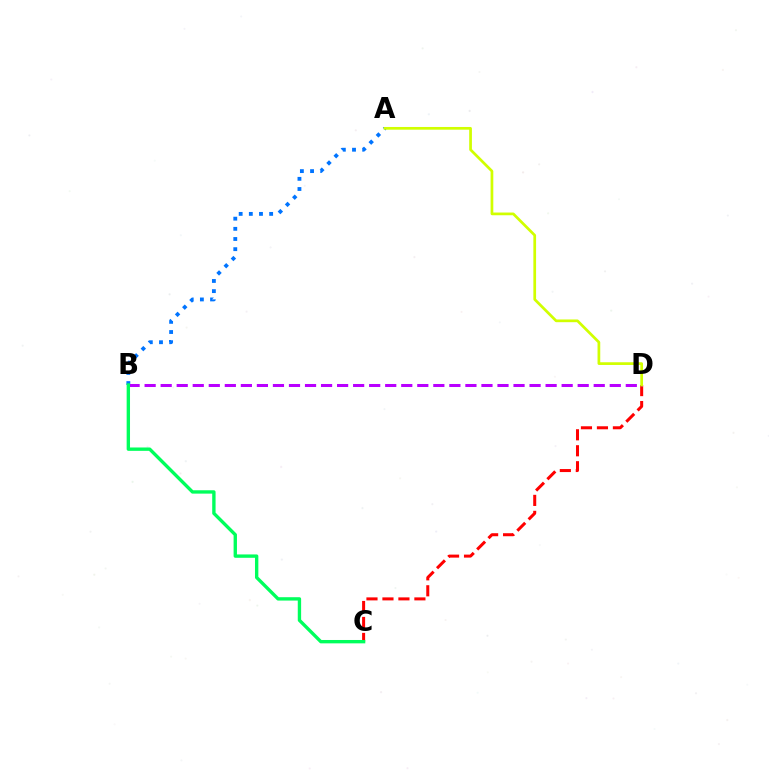{('C', 'D'): [{'color': '#ff0000', 'line_style': 'dashed', 'thickness': 2.17}], ('A', 'B'): [{'color': '#0074ff', 'line_style': 'dotted', 'thickness': 2.76}], ('B', 'D'): [{'color': '#b900ff', 'line_style': 'dashed', 'thickness': 2.18}], ('B', 'C'): [{'color': '#00ff5c', 'line_style': 'solid', 'thickness': 2.42}], ('A', 'D'): [{'color': '#d1ff00', 'line_style': 'solid', 'thickness': 1.96}]}